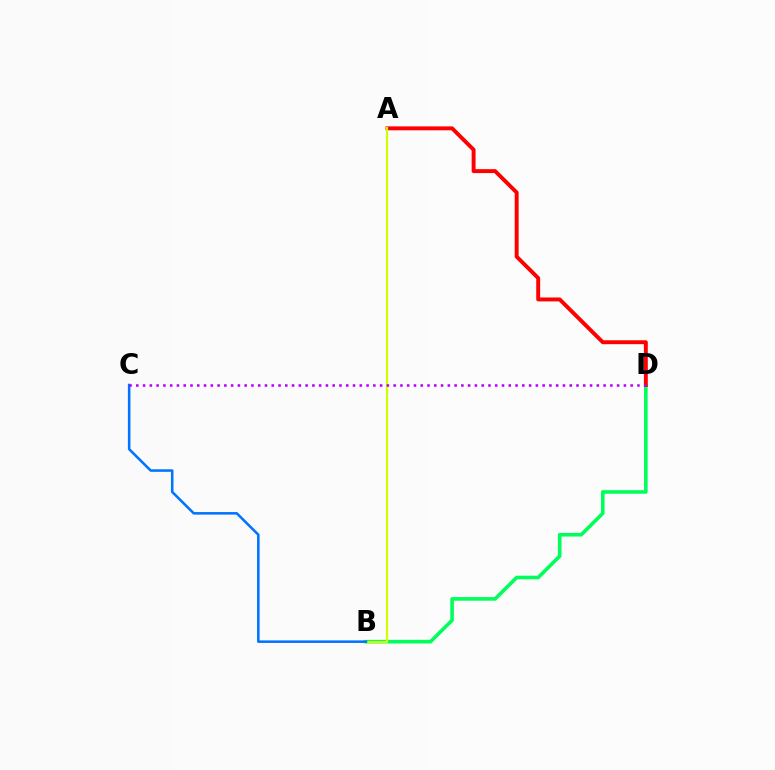{('B', 'D'): [{'color': '#00ff5c', 'line_style': 'solid', 'thickness': 2.6}], ('A', 'D'): [{'color': '#ff0000', 'line_style': 'solid', 'thickness': 2.82}], ('A', 'B'): [{'color': '#d1ff00', 'line_style': 'solid', 'thickness': 1.56}], ('B', 'C'): [{'color': '#0074ff', 'line_style': 'solid', 'thickness': 1.83}], ('C', 'D'): [{'color': '#b900ff', 'line_style': 'dotted', 'thickness': 1.84}]}